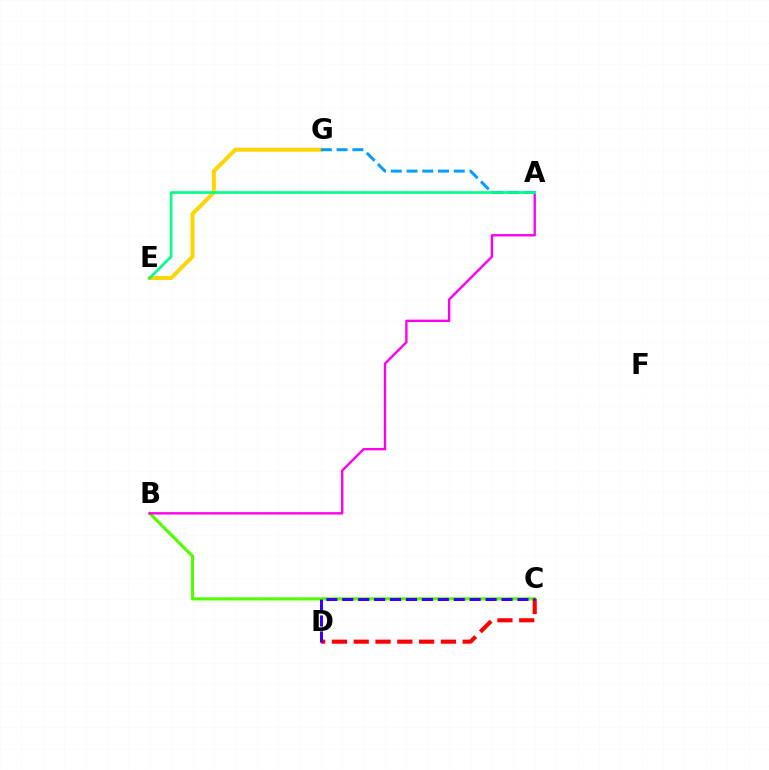{('E', 'G'): [{'color': '#ffd500', 'line_style': 'solid', 'thickness': 2.87}], ('B', 'C'): [{'color': '#4fff00', 'line_style': 'solid', 'thickness': 2.27}], ('A', 'B'): [{'color': '#ff00ed', 'line_style': 'solid', 'thickness': 1.72}], ('A', 'G'): [{'color': '#009eff', 'line_style': 'dashed', 'thickness': 2.14}], ('C', 'D'): [{'color': '#ff0000', 'line_style': 'dashed', 'thickness': 2.96}, {'color': '#3700ff', 'line_style': 'dashed', 'thickness': 2.16}], ('A', 'E'): [{'color': '#00ff86', 'line_style': 'solid', 'thickness': 1.91}]}